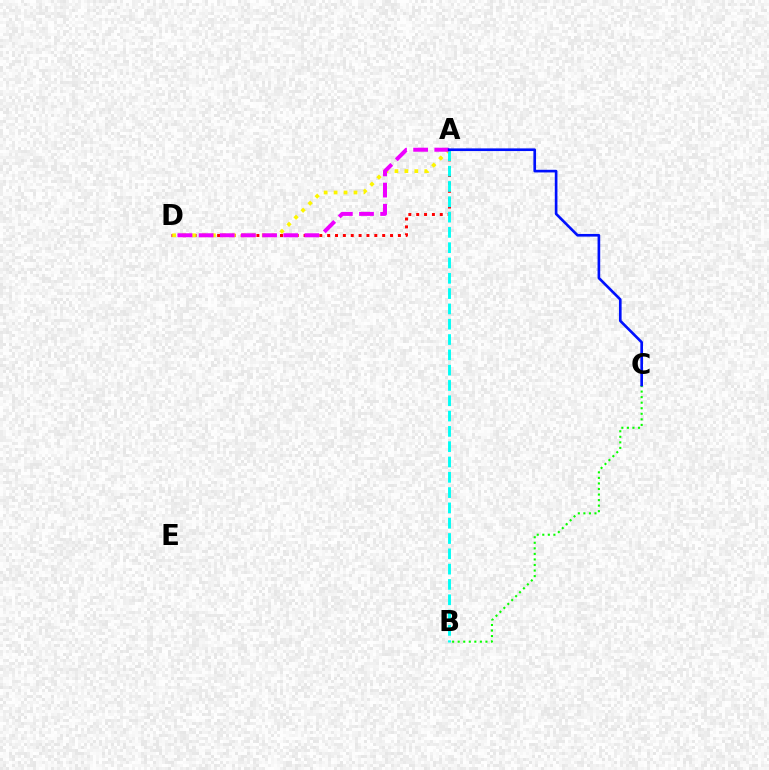{('A', 'D'): [{'color': '#ff0000', 'line_style': 'dotted', 'thickness': 2.14}, {'color': '#fcf500', 'line_style': 'dotted', 'thickness': 2.71}, {'color': '#ee00ff', 'line_style': 'dashed', 'thickness': 2.87}], ('B', 'C'): [{'color': '#08ff00', 'line_style': 'dotted', 'thickness': 1.51}], ('A', 'B'): [{'color': '#00fff6', 'line_style': 'dashed', 'thickness': 2.08}], ('A', 'C'): [{'color': '#0010ff', 'line_style': 'solid', 'thickness': 1.91}]}